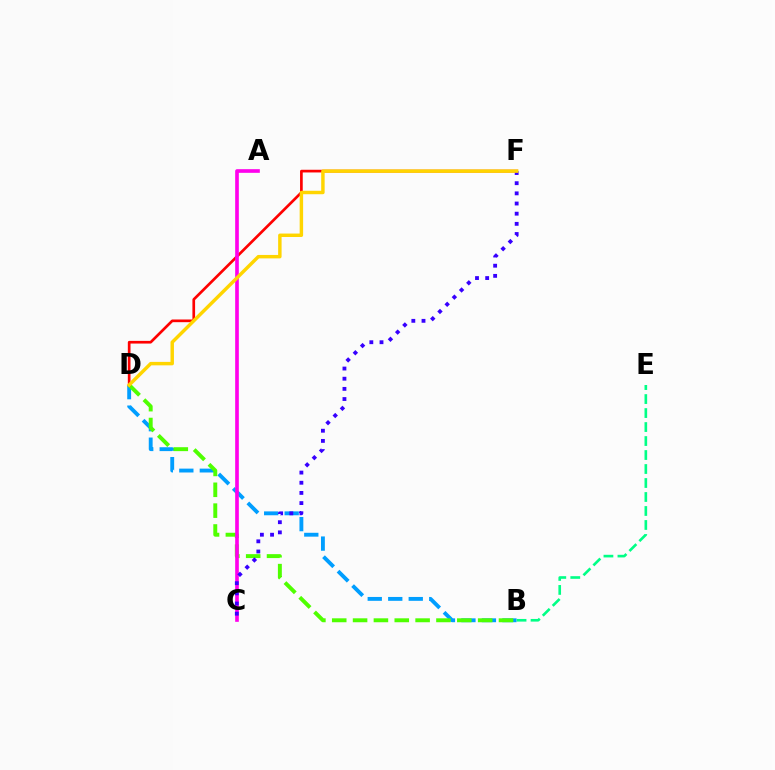{('B', 'D'): [{'color': '#009eff', 'line_style': 'dashed', 'thickness': 2.78}, {'color': '#4fff00', 'line_style': 'dashed', 'thickness': 2.83}], ('D', 'F'): [{'color': '#ff0000', 'line_style': 'solid', 'thickness': 1.93}, {'color': '#ffd500', 'line_style': 'solid', 'thickness': 2.48}], ('A', 'C'): [{'color': '#ff00ed', 'line_style': 'solid', 'thickness': 2.63}], ('C', 'F'): [{'color': '#3700ff', 'line_style': 'dotted', 'thickness': 2.76}], ('B', 'E'): [{'color': '#00ff86', 'line_style': 'dashed', 'thickness': 1.9}]}